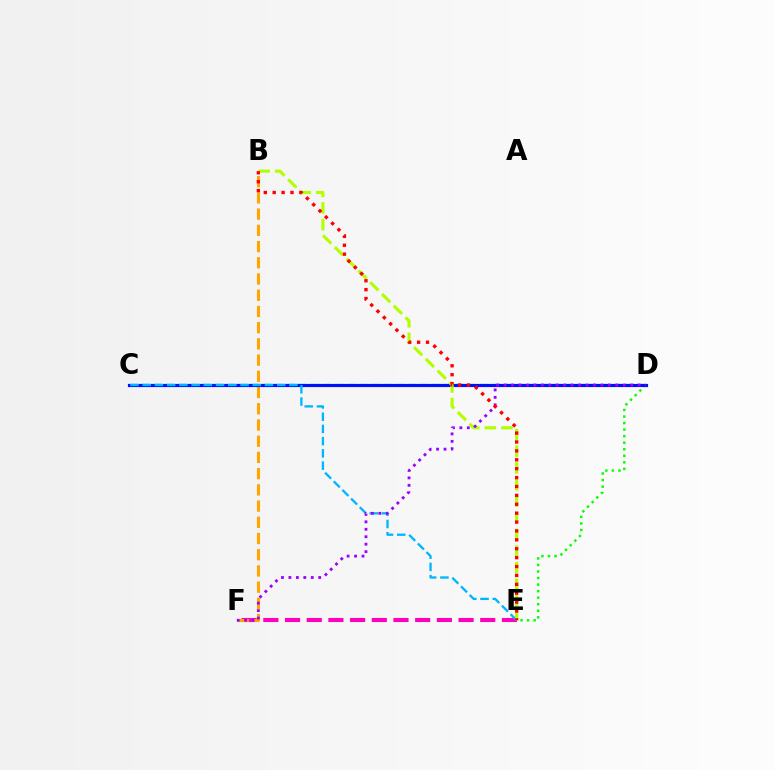{('E', 'F'): [{'color': '#ff00bd', 'line_style': 'dashed', 'thickness': 2.95}], ('D', 'E'): [{'color': '#08ff00', 'line_style': 'dotted', 'thickness': 1.78}], ('C', 'D'): [{'color': '#00ff9d', 'line_style': 'dashed', 'thickness': 1.64}, {'color': '#0010ff', 'line_style': 'solid', 'thickness': 2.27}], ('B', 'F'): [{'color': '#ffa500', 'line_style': 'dashed', 'thickness': 2.2}], ('C', 'E'): [{'color': '#00b5ff', 'line_style': 'dashed', 'thickness': 1.66}], ('B', 'E'): [{'color': '#b3ff00', 'line_style': 'dashed', 'thickness': 2.26}, {'color': '#ff0000', 'line_style': 'dotted', 'thickness': 2.42}], ('D', 'F'): [{'color': '#9b00ff', 'line_style': 'dotted', 'thickness': 2.02}]}